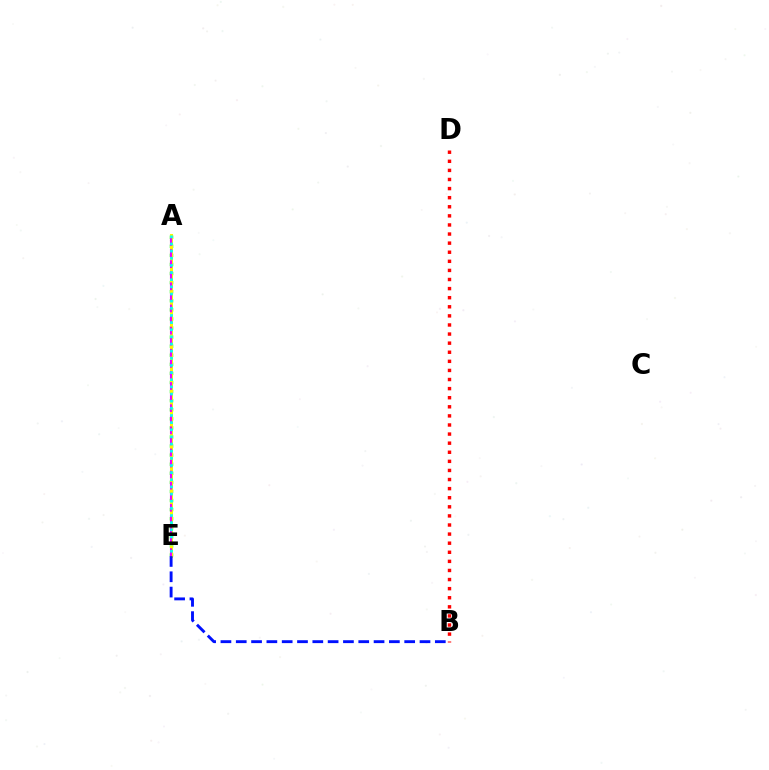{('A', 'E'): [{'color': '#08ff00', 'line_style': 'dotted', 'thickness': 2.47}, {'color': '#fcf500', 'line_style': 'solid', 'thickness': 2.19}, {'color': '#ee00ff', 'line_style': 'dashed', 'thickness': 1.5}, {'color': '#00fff6', 'line_style': 'dotted', 'thickness': 1.94}], ('B', 'E'): [{'color': '#0010ff', 'line_style': 'dashed', 'thickness': 2.08}], ('B', 'D'): [{'color': '#ff0000', 'line_style': 'dotted', 'thickness': 2.47}]}